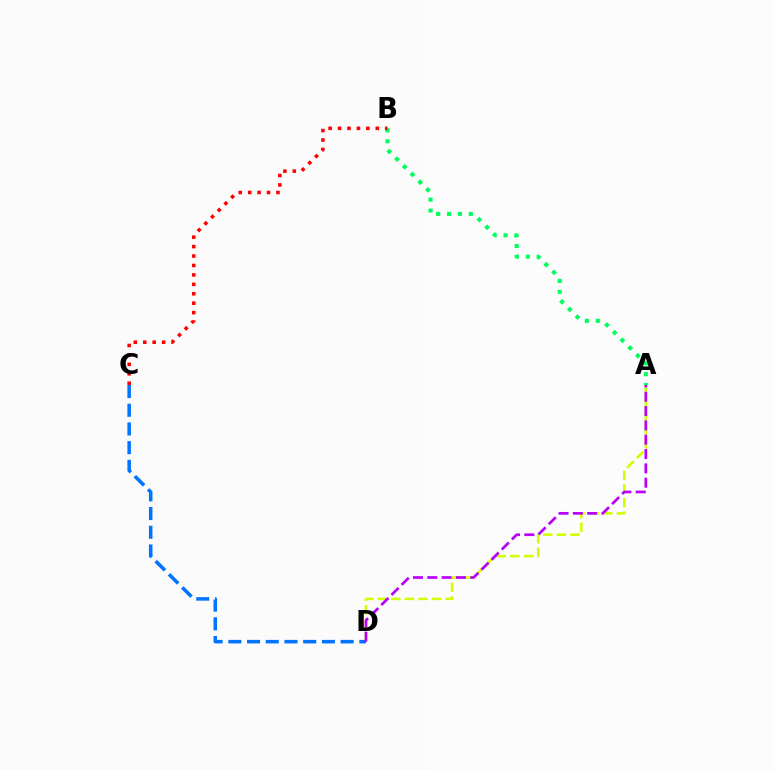{('A', 'D'): [{'color': '#d1ff00', 'line_style': 'dashed', 'thickness': 1.84}, {'color': '#b900ff', 'line_style': 'dashed', 'thickness': 1.95}], ('A', 'B'): [{'color': '#00ff5c', 'line_style': 'dotted', 'thickness': 2.96}], ('C', 'D'): [{'color': '#0074ff', 'line_style': 'dashed', 'thickness': 2.54}], ('B', 'C'): [{'color': '#ff0000', 'line_style': 'dotted', 'thickness': 2.56}]}